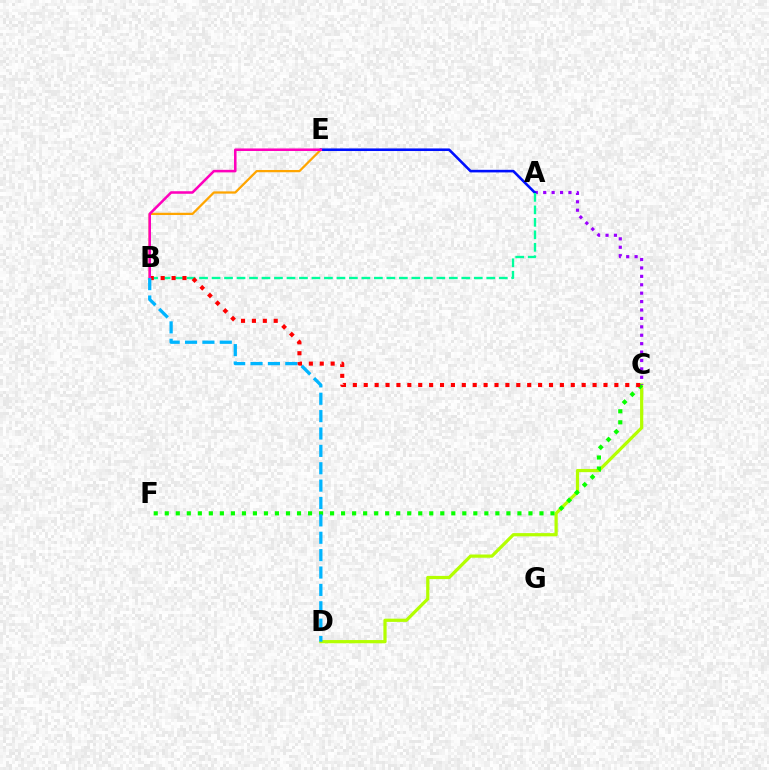{('C', 'D'): [{'color': '#b3ff00', 'line_style': 'solid', 'thickness': 2.32}], ('A', 'C'): [{'color': '#9b00ff', 'line_style': 'dotted', 'thickness': 2.29}], ('C', 'F'): [{'color': '#08ff00', 'line_style': 'dotted', 'thickness': 2.99}], ('B', 'E'): [{'color': '#ffa500', 'line_style': 'solid', 'thickness': 1.62}, {'color': '#ff00bd', 'line_style': 'solid', 'thickness': 1.83}], ('A', 'E'): [{'color': '#0010ff', 'line_style': 'solid', 'thickness': 1.87}], ('A', 'B'): [{'color': '#00ff9d', 'line_style': 'dashed', 'thickness': 1.7}], ('B', 'C'): [{'color': '#ff0000', 'line_style': 'dotted', 'thickness': 2.96}], ('B', 'D'): [{'color': '#00b5ff', 'line_style': 'dashed', 'thickness': 2.36}]}